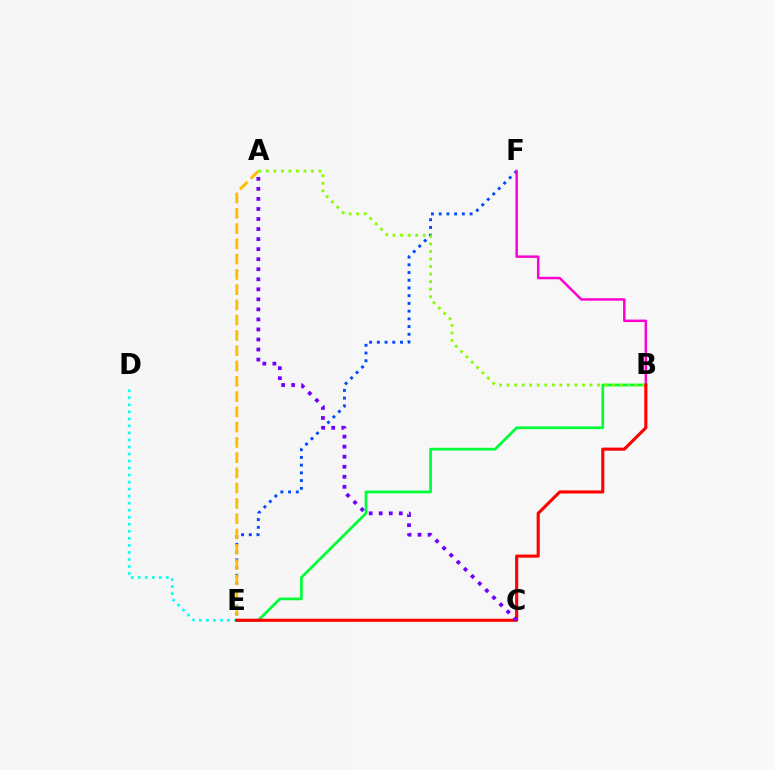{('E', 'F'): [{'color': '#004bff', 'line_style': 'dotted', 'thickness': 2.1}], ('B', 'F'): [{'color': '#ff00cf', 'line_style': 'solid', 'thickness': 1.78}], ('B', 'E'): [{'color': '#00ff39', 'line_style': 'solid', 'thickness': 1.97}, {'color': '#ff0000', 'line_style': 'solid', 'thickness': 2.23}], ('D', 'E'): [{'color': '#00fff6', 'line_style': 'dotted', 'thickness': 1.91}], ('A', 'E'): [{'color': '#ffbd00', 'line_style': 'dashed', 'thickness': 2.07}], ('A', 'B'): [{'color': '#84ff00', 'line_style': 'dotted', 'thickness': 2.05}], ('A', 'C'): [{'color': '#7200ff', 'line_style': 'dotted', 'thickness': 2.73}]}